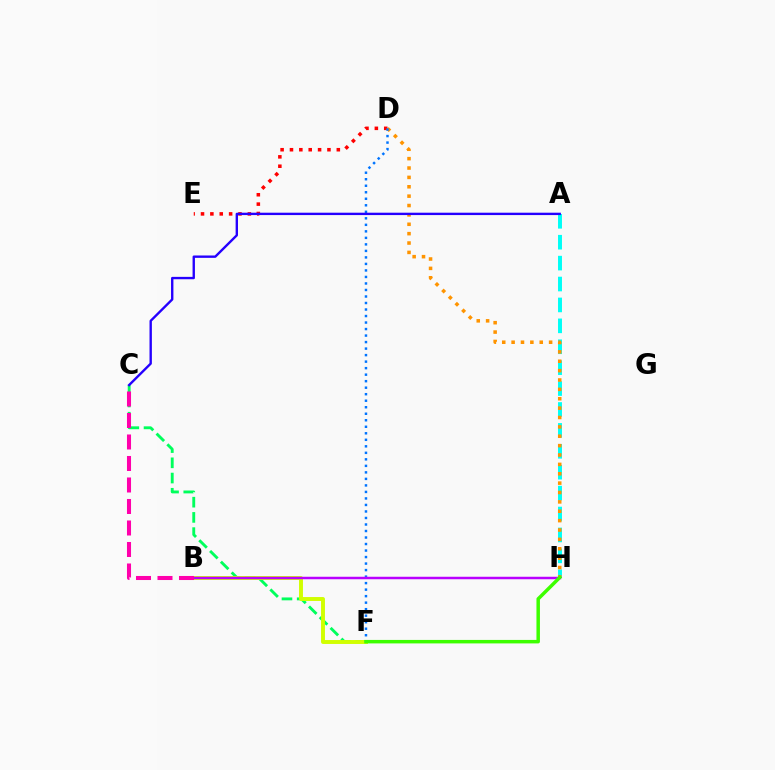{('A', 'H'): [{'color': '#00fff6', 'line_style': 'dashed', 'thickness': 2.84}], ('C', 'F'): [{'color': '#00ff5c', 'line_style': 'dashed', 'thickness': 2.07}], ('D', 'E'): [{'color': '#ff0000', 'line_style': 'dotted', 'thickness': 2.55}], ('D', 'H'): [{'color': '#ff9400', 'line_style': 'dotted', 'thickness': 2.55}], ('B', 'F'): [{'color': '#d1ff00', 'line_style': 'solid', 'thickness': 2.82}], ('D', 'F'): [{'color': '#0074ff', 'line_style': 'dotted', 'thickness': 1.77}], ('A', 'C'): [{'color': '#2500ff', 'line_style': 'solid', 'thickness': 1.71}], ('B', 'H'): [{'color': '#b900ff', 'line_style': 'solid', 'thickness': 1.79}], ('B', 'C'): [{'color': '#ff00ac', 'line_style': 'dashed', 'thickness': 2.92}], ('F', 'H'): [{'color': '#3dff00', 'line_style': 'solid', 'thickness': 2.5}]}